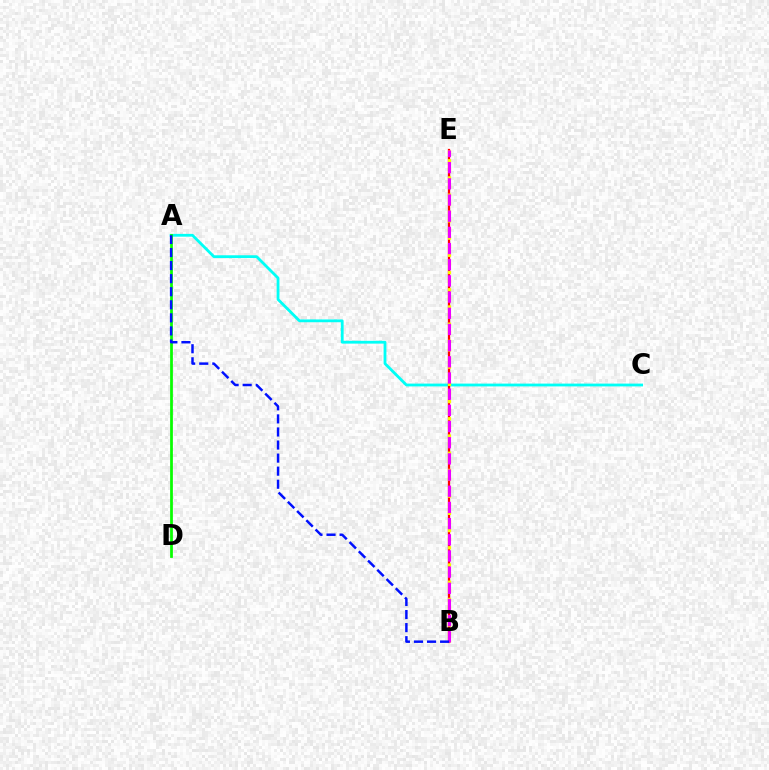{('A', 'C'): [{'color': '#00fff6', 'line_style': 'solid', 'thickness': 2.02}], ('A', 'D'): [{'color': '#08ff00', 'line_style': 'solid', 'thickness': 1.98}], ('B', 'E'): [{'color': '#ff0000', 'line_style': 'solid', 'thickness': 1.64}, {'color': '#fcf500', 'line_style': 'dotted', 'thickness': 2.34}, {'color': '#ee00ff', 'line_style': 'dashed', 'thickness': 2.2}], ('A', 'B'): [{'color': '#0010ff', 'line_style': 'dashed', 'thickness': 1.78}]}